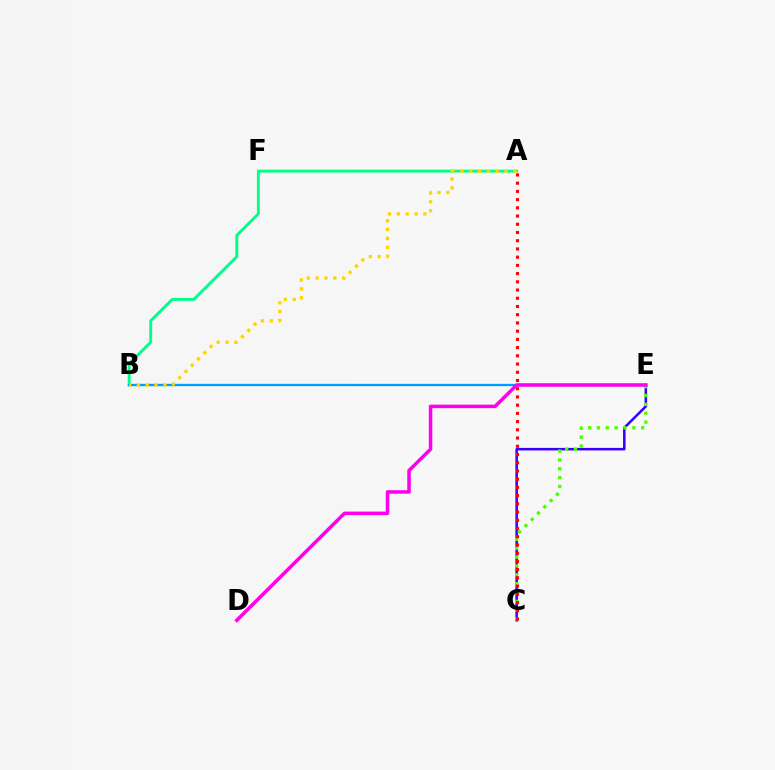{('C', 'E'): [{'color': '#3700ff', 'line_style': 'solid', 'thickness': 1.83}, {'color': '#4fff00', 'line_style': 'dotted', 'thickness': 2.41}], ('A', 'B'): [{'color': '#00ff86', 'line_style': 'solid', 'thickness': 2.08}, {'color': '#ffd500', 'line_style': 'dotted', 'thickness': 2.41}], ('B', 'E'): [{'color': '#009eff', 'line_style': 'solid', 'thickness': 1.67}], ('A', 'C'): [{'color': '#ff0000', 'line_style': 'dotted', 'thickness': 2.23}], ('D', 'E'): [{'color': '#ff00ed', 'line_style': 'solid', 'thickness': 2.53}]}